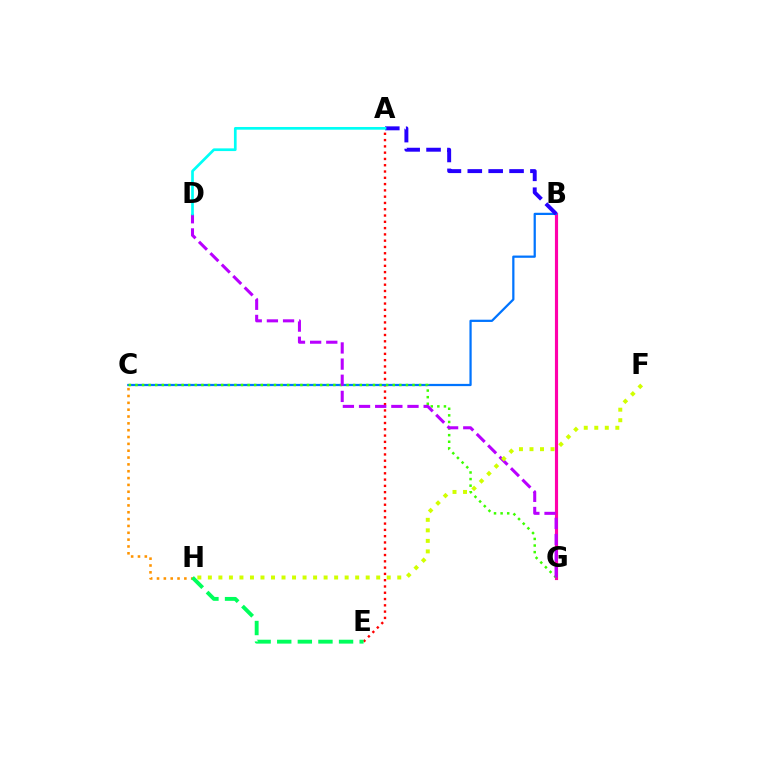{('C', 'H'): [{'color': '#ff9400', 'line_style': 'dotted', 'thickness': 1.86}], ('B', 'G'): [{'color': '#ff00ac', 'line_style': 'solid', 'thickness': 2.26}], ('A', 'E'): [{'color': '#ff0000', 'line_style': 'dotted', 'thickness': 1.71}], ('B', 'C'): [{'color': '#0074ff', 'line_style': 'solid', 'thickness': 1.61}], ('C', 'G'): [{'color': '#3dff00', 'line_style': 'dotted', 'thickness': 1.79}], ('E', 'H'): [{'color': '#00ff5c', 'line_style': 'dashed', 'thickness': 2.8}], ('A', 'B'): [{'color': '#2500ff', 'line_style': 'dashed', 'thickness': 2.84}], ('D', 'G'): [{'color': '#b900ff', 'line_style': 'dashed', 'thickness': 2.19}], ('F', 'H'): [{'color': '#d1ff00', 'line_style': 'dotted', 'thickness': 2.86}], ('A', 'D'): [{'color': '#00fff6', 'line_style': 'solid', 'thickness': 1.94}]}